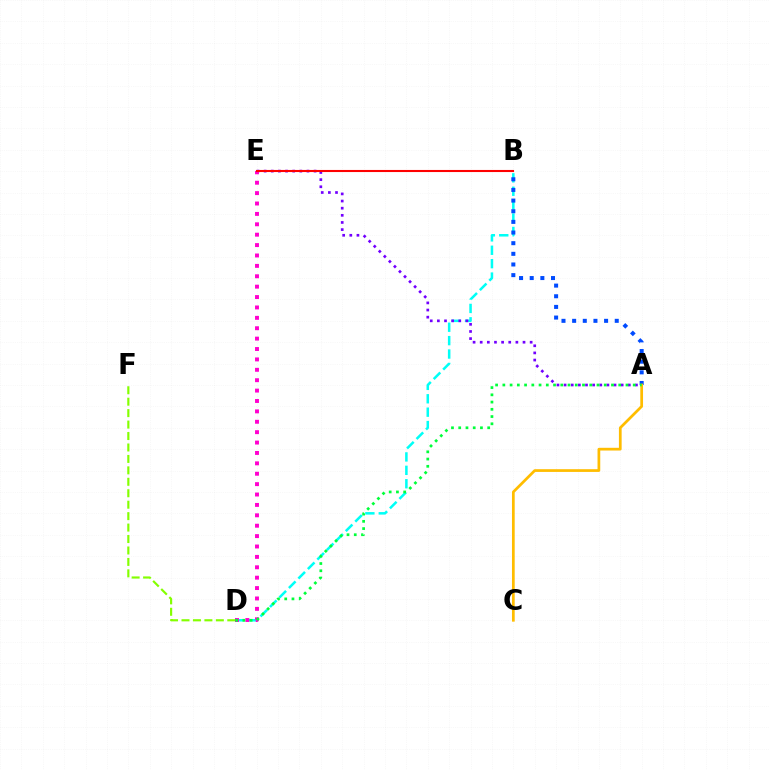{('B', 'D'): [{'color': '#00fff6', 'line_style': 'dashed', 'thickness': 1.82}], ('A', 'E'): [{'color': '#7200ff', 'line_style': 'dotted', 'thickness': 1.94}], ('D', 'F'): [{'color': '#84ff00', 'line_style': 'dashed', 'thickness': 1.55}], ('A', 'B'): [{'color': '#004bff', 'line_style': 'dotted', 'thickness': 2.89}], ('D', 'E'): [{'color': '#ff00cf', 'line_style': 'dotted', 'thickness': 2.82}], ('A', 'C'): [{'color': '#ffbd00', 'line_style': 'solid', 'thickness': 1.97}], ('A', 'D'): [{'color': '#00ff39', 'line_style': 'dotted', 'thickness': 1.97}], ('B', 'E'): [{'color': '#ff0000', 'line_style': 'solid', 'thickness': 1.51}]}